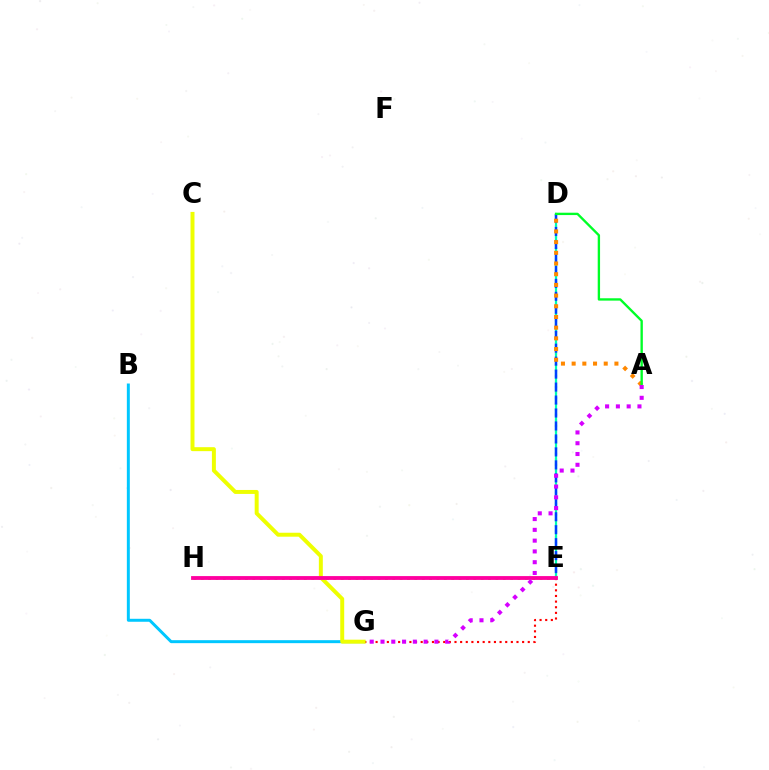{('E', 'H'): [{'color': '#66ff00', 'line_style': 'dotted', 'thickness': 2.0}, {'color': '#ff00a0', 'line_style': 'solid', 'thickness': 2.76}], ('E', 'G'): [{'color': '#ff0000', 'line_style': 'dotted', 'thickness': 1.53}], ('D', 'E'): [{'color': '#4f00ff', 'line_style': 'dotted', 'thickness': 1.51}, {'color': '#00ffaf', 'line_style': 'solid', 'thickness': 1.59}, {'color': '#003fff', 'line_style': 'dashed', 'thickness': 1.76}], ('B', 'G'): [{'color': '#00c7ff', 'line_style': 'solid', 'thickness': 2.14}], ('A', 'D'): [{'color': '#ff8800', 'line_style': 'dotted', 'thickness': 2.91}, {'color': '#00ff27', 'line_style': 'solid', 'thickness': 1.7}], ('C', 'G'): [{'color': '#eeff00', 'line_style': 'solid', 'thickness': 2.86}], ('A', 'G'): [{'color': '#d600ff', 'line_style': 'dotted', 'thickness': 2.93}]}